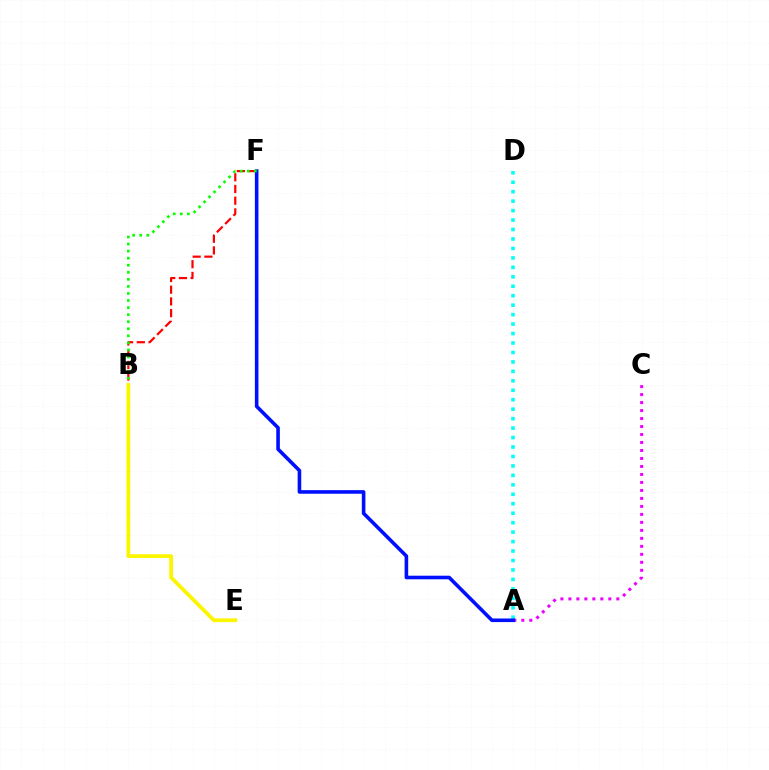{('B', 'F'): [{'color': '#ff0000', 'line_style': 'dashed', 'thickness': 1.59}, {'color': '#08ff00', 'line_style': 'dotted', 'thickness': 1.92}], ('A', 'D'): [{'color': '#00fff6', 'line_style': 'dotted', 'thickness': 2.57}], ('A', 'C'): [{'color': '#ee00ff', 'line_style': 'dotted', 'thickness': 2.17}], ('A', 'F'): [{'color': '#0010ff', 'line_style': 'solid', 'thickness': 2.59}], ('B', 'E'): [{'color': '#fcf500', 'line_style': 'solid', 'thickness': 2.72}]}